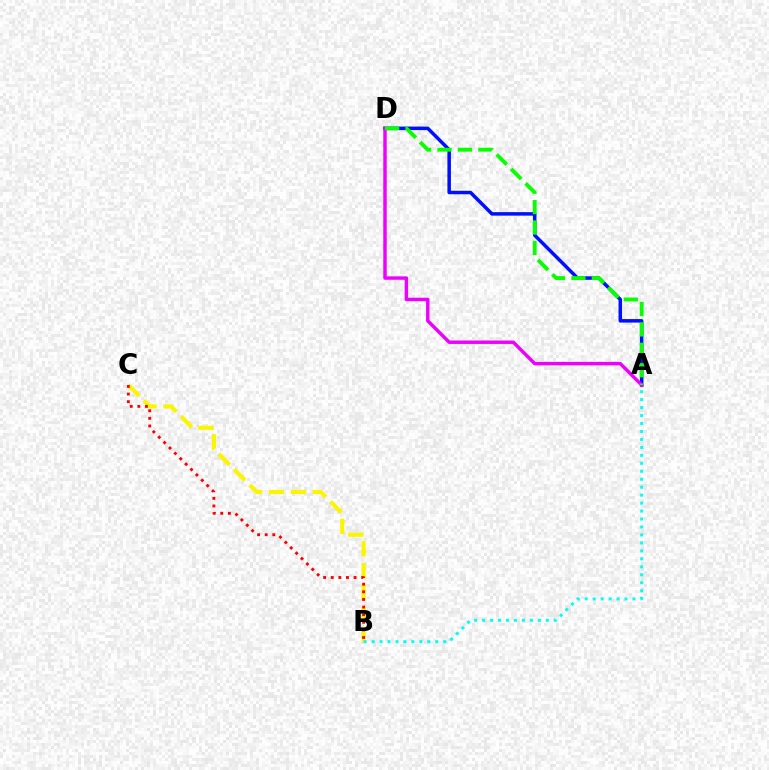{('A', 'D'): [{'color': '#0010ff', 'line_style': 'solid', 'thickness': 2.53}, {'color': '#ee00ff', 'line_style': 'solid', 'thickness': 2.47}, {'color': '#08ff00', 'line_style': 'dashed', 'thickness': 2.77}], ('B', 'C'): [{'color': '#fcf500', 'line_style': 'dashed', 'thickness': 2.98}, {'color': '#ff0000', 'line_style': 'dotted', 'thickness': 2.07}], ('A', 'B'): [{'color': '#00fff6', 'line_style': 'dotted', 'thickness': 2.16}]}